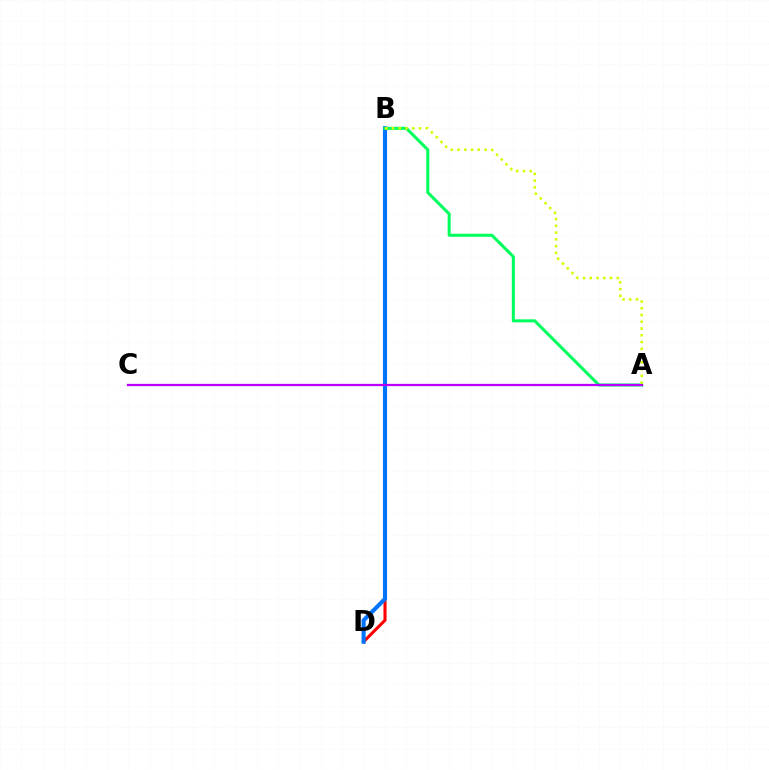{('B', 'D'): [{'color': '#ff0000', 'line_style': 'solid', 'thickness': 2.21}, {'color': '#0074ff', 'line_style': 'solid', 'thickness': 2.96}], ('A', 'B'): [{'color': '#00ff5c', 'line_style': 'solid', 'thickness': 2.19}, {'color': '#d1ff00', 'line_style': 'dotted', 'thickness': 1.84}], ('A', 'C'): [{'color': '#b900ff', 'line_style': 'solid', 'thickness': 1.64}]}